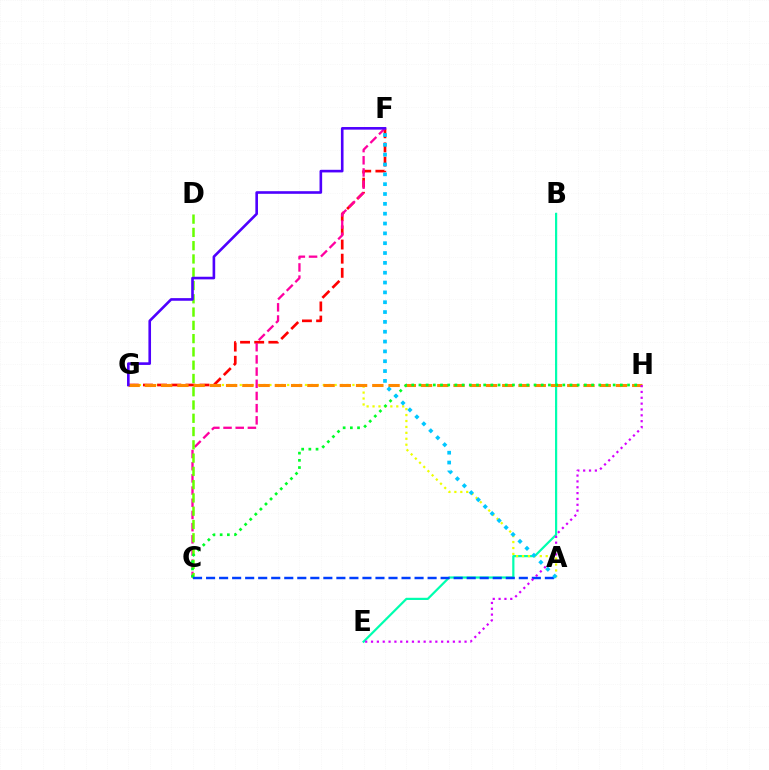{('B', 'E'): [{'color': '#00ffaf', 'line_style': 'solid', 'thickness': 1.59}], ('A', 'G'): [{'color': '#eeff00', 'line_style': 'dotted', 'thickness': 1.61}], ('F', 'G'): [{'color': '#ff0000', 'line_style': 'dashed', 'thickness': 1.92}, {'color': '#4f00ff', 'line_style': 'solid', 'thickness': 1.89}], ('C', 'F'): [{'color': '#ff00a0', 'line_style': 'dashed', 'thickness': 1.66}], ('C', 'D'): [{'color': '#66ff00', 'line_style': 'dashed', 'thickness': 1.8}], ('G', 'H'): [{'color': '#ff8800', 'line_style': 'dashed', 'thickness': 2.21}], ('C', 'H'): [{'color': '#00ff27', 'line_style': 'dotted', 'thickness': 1.95}], ('A', 'C'): [{'color': '#003fff', 'line_style': 'dashed', 'thickness': 1.77}], ('A', 'F'): [{'color': '#00c7ff', 'line_style': 'dotted', 'thickness': 2.67}], ('E', 'H'): [{'color': '#d600ff', 'line_style': 'dotted', 'thickness': 1.59}]}